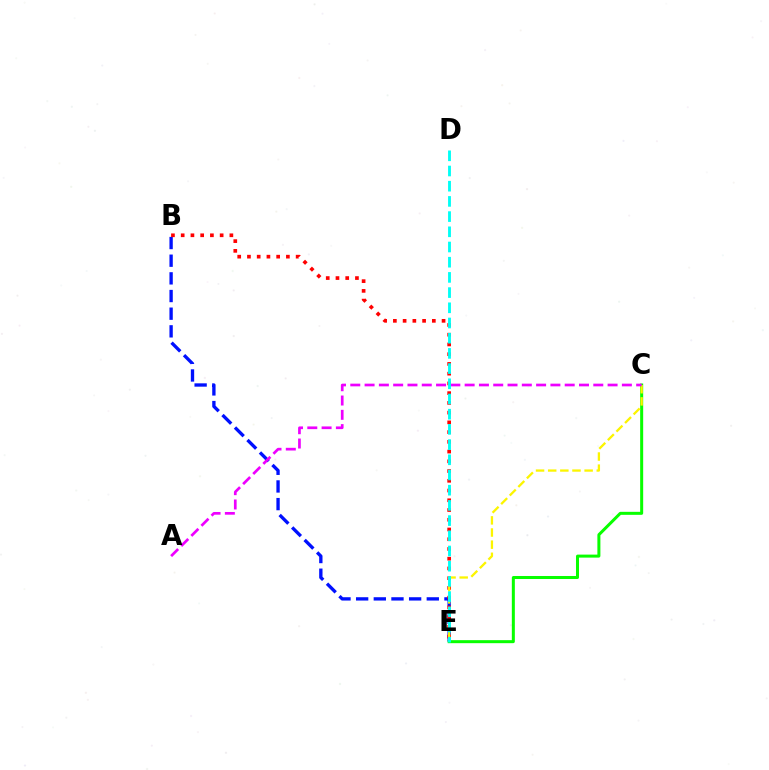{('B', 'E'): [{'color': '#0010ff', 'line_style': 'dashed', 'thickness': 2.4}, {'color': '#ff0000', 'line_style': 'dotted', 'thickness': 2.65}], ('C', 'E'): [{'color': '#08ff00', 'line_style': 'solid', 'thickness': 2.17}, {'color': '#fcf500', 'line_style': 'dashed', 'thickness': 1.65}], ('A', 'C'): [{'color': '#ee00ff', 'line_style': 'dashed', 'thickness': 1.94}], ('D', 'E'): [{'color': '#00fff6', 'line_style': 'dashed', 'thickness': 2.06}]}